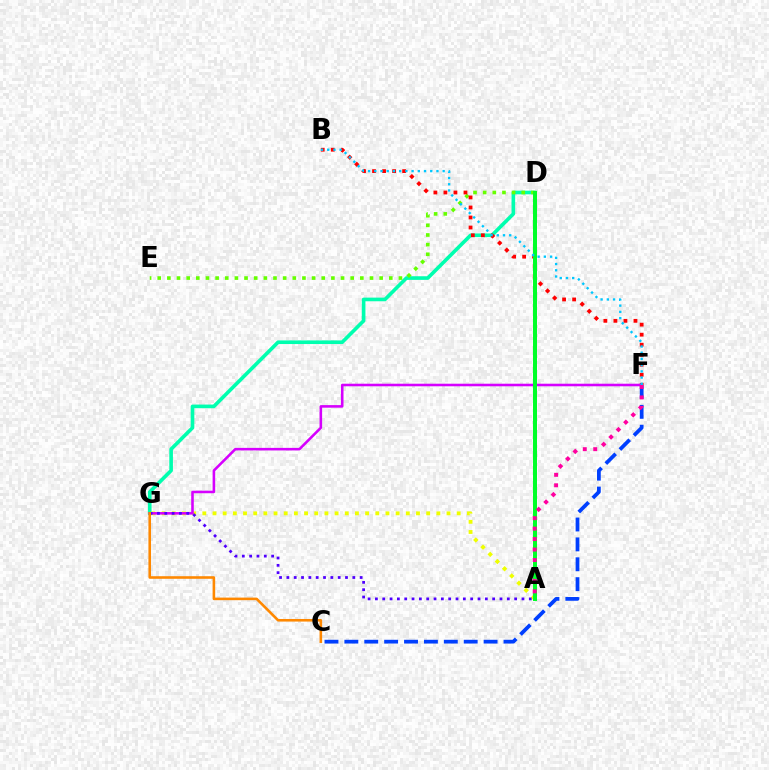{('D', 'G'): [{'color': '#00ffaf', 'line_style': 'solid', 'thickness': 2.62}], ('C', 'F'): [{'color': '#003fff', 'line_style': 'dashed', 'thickness': 2.7}], ('A', 'G'): [{'color': '#eeff00', 'line_style': 'dotted', 'thickness': 2.76}, {'color': '#4f00ff', 'line_style': 'dotted', 'thickness': 1.99}], ('D', 'E'): [{'color': '#66ff00', 'line_style': 'dotted', 'thickness': 2.62}], ('B', 'F'): [{'color': '#ff0000', 'line_style': 'dotted', 'thickness': 2.72}, {'color': '#00c7ff', 'line_style': 'dotted', 'thickness': 1.69}], ('F', 'G'): [{'color': '#d600ff', 'line_style': 'solid', 'thickness': 1.85}], ('A', 'D'): [{'color': '#00ff27', 'line_style': 'solid', 'thickness': 2.88}], ('A', 'F'): [{'color': '#ff00a0', 'line_style': 'dotted', 'thickness': 2.84}], ('C', 'G'): [{'color': '#ff8800', 'line_style': 'solid', 'thickness': 1.86}]}